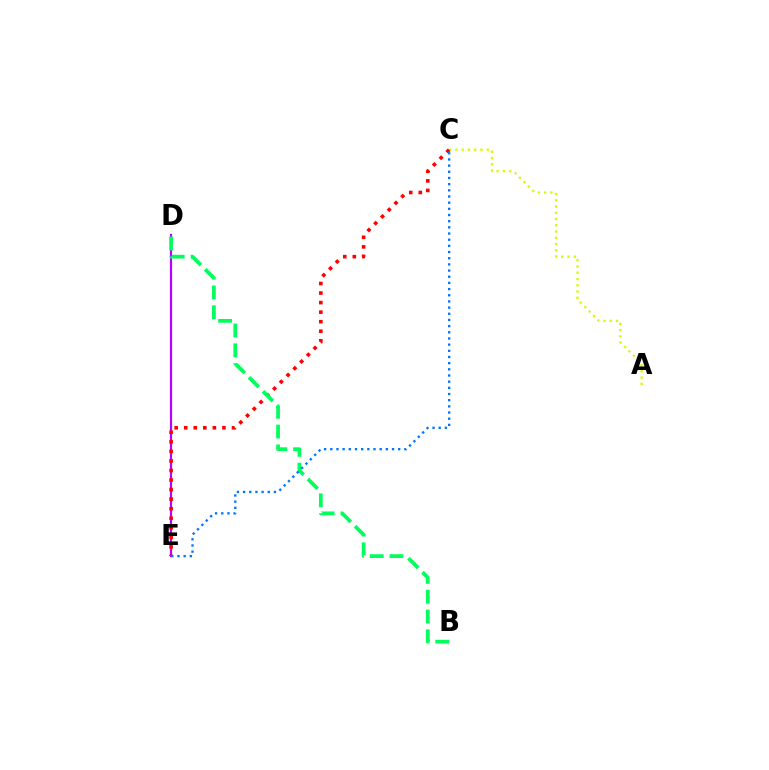{('A', 'C'): [{'color': '#d1ff00', 'line_style': 'dotted', 'thickness': 1.7}], ('D', 'E'): [{'color': '#b900ff', 'line_style': 'solid', 'thickness': 1.57}], ('C', 'E'): [{'color': '#ff0000', 'line_style': 'dotted', 'thickness': 2.6}, {'color': '#0074ff', 'line_style': 'dotted', 'thickness': 1.68}], ('B', 'D'): [{'color': '#00ff5c', 'line_style': 'dashed', 'thickness': 2.69}]}